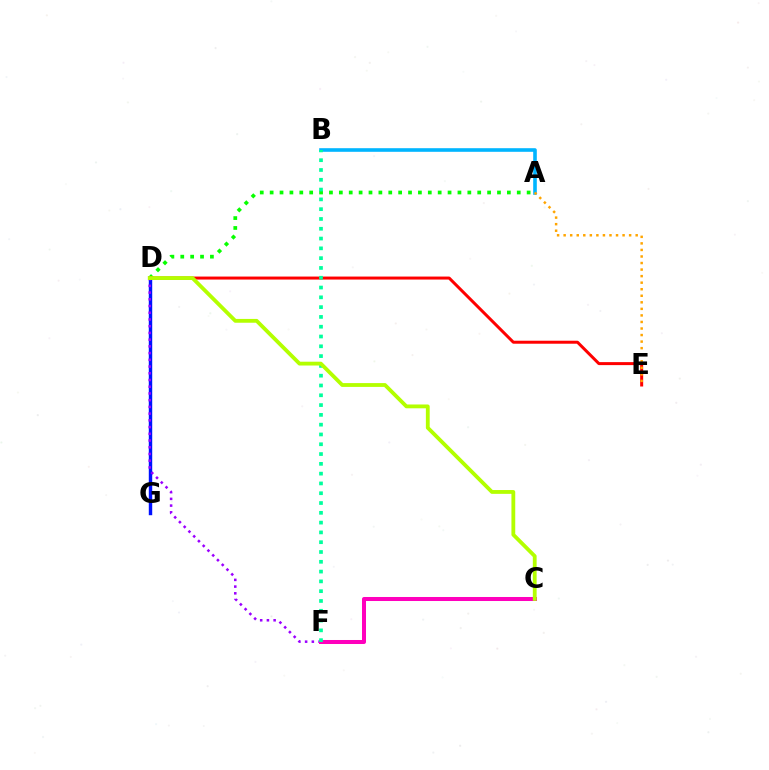{('A', 'B'): [{'color': '#00b5ff', 'line_style': 'solid', 'thickness': 2.6}], ('A', 'D'): [{'color': '#08ff00', 'line_style': 'dotted', 'thickness': 2.69}], ('D', 'G'): [{'color': '#0010ff', 'line_style': 'solid', 'thickness': 2.47}], ('D', 'E'): [{'color': '#ff0000', 'line_style': 'solid', 'thickness': 2.16}], ('D', 'F'): [{'color': '#9b00ff', 'line_style': 'dotted', 'thickness': 1.83}], ('A', 'E'): [{'color': '#ffa500', 'line_style': 'dotted', 'thickness': 1.78}], ('C', 'F'): [{'color': '#ff00bd', 'line_style': 'solid', 'thickness': 2.89}], ('B', 'F'): [{'color': '#00ff9d', 'line_style': 'dotted', 'thickness': 2.66}], ('C', 'D'): [{'color': '#b3ff00', 'line_style': 'solid', 'thickness': 2.75}]}